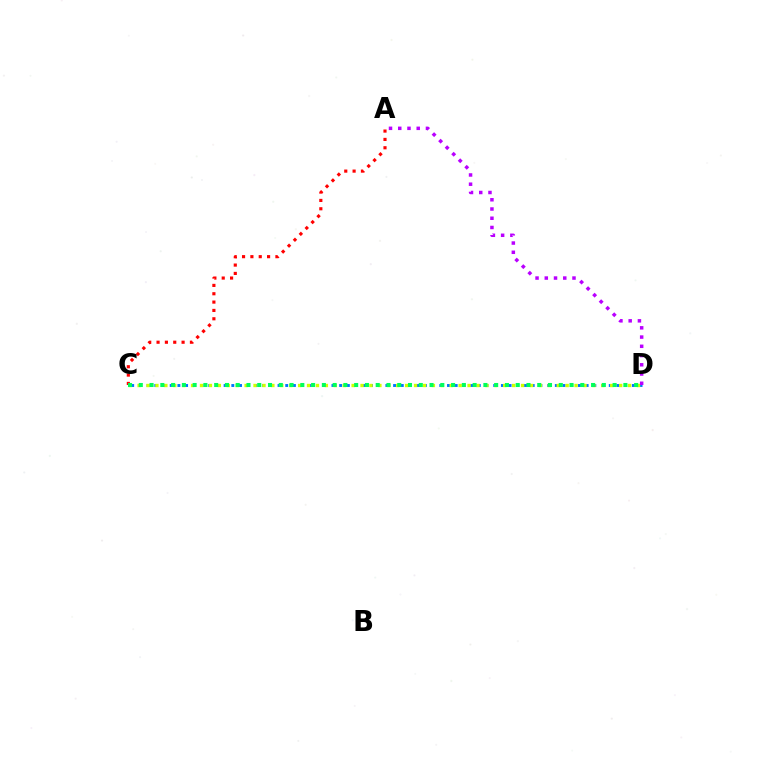{('C', 'D'): [{'color': '#0074ff', 'line_style': 'dotted', 'thickness': 2.09}, {'color': '#d1ff00', 'line_style': 'dotted', 'thickness': 2.42}, {'color': '#00ff5c', 'line_style': 'dotted', 'thickness': 2.93}], ('A', 'C'): [{'color': '#ff0000', 'line_style': 'dotted', 'thickness': 2.27}], ('A', 'D'): [{'color': '#b900ff', 'line_style': 'dotted', 'thickness': 2.51}]}